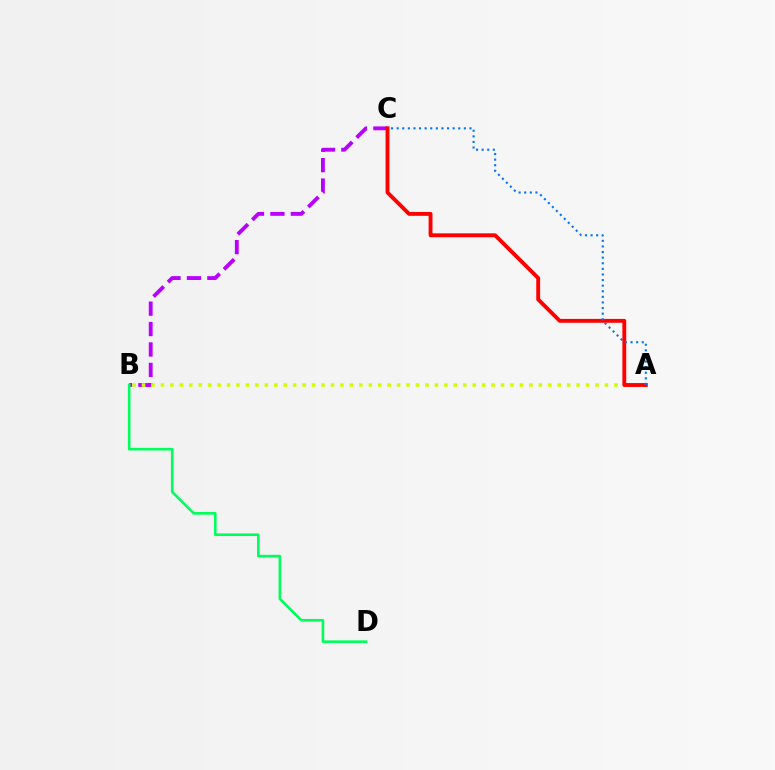{('B', 'C'): [{'color': '#b900ff', 'line_style': 'dashed', 'thickness': 2.77}], ('A', 'B'): [{'color': '#d1ff00', 'line_style': 'dotted', 'thickness': 2.57}], ('B', 'D'): [{'color': '#00ff5c', 'line_style': 'solid', 'thickness': 1.89}], ('A', 'C'): [{'color': '#ff0000', 'line_style': 'solid', 'thickness': 2.79}, {'color': '#0074ff', 'line_style': 'dotted', 'thickness': 1.52}]}